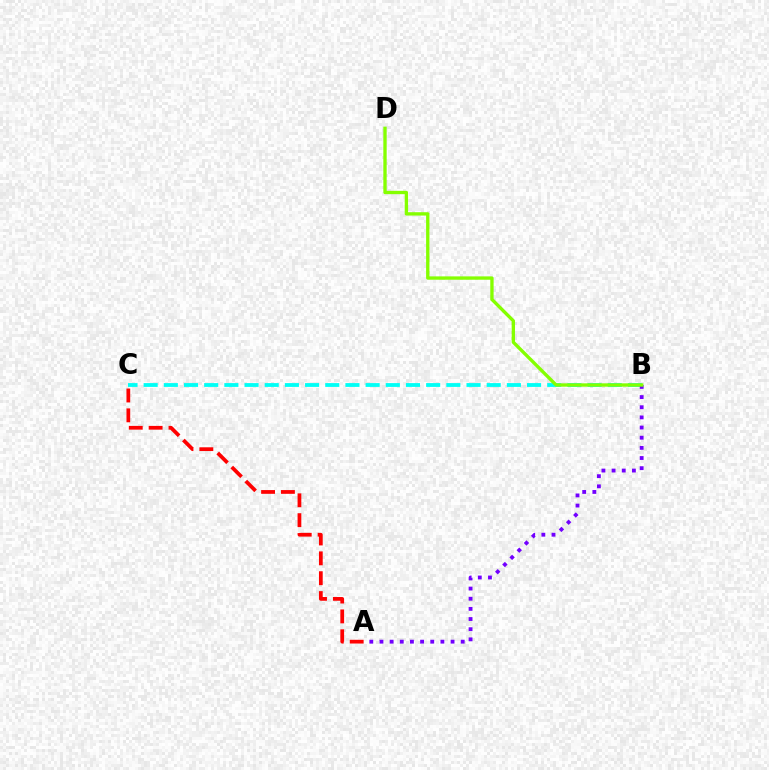{('A', 'C'): [{'color': '#ff0000', 'line_style': 'dashed', 'thickness': 2.7}], ('B', 'C'): [{'color': '#00fff6', 'line_style': 'dashed', 'thickness': 2.74}], ('A', 'B'): [{'color': '#7200ff', 'line_style': 'dotted', 'thickness': 2.76}], ('B', 'D'): [{'color': '#84ff00', 'line_style': 'solid', 'thickness': 2.41}]}